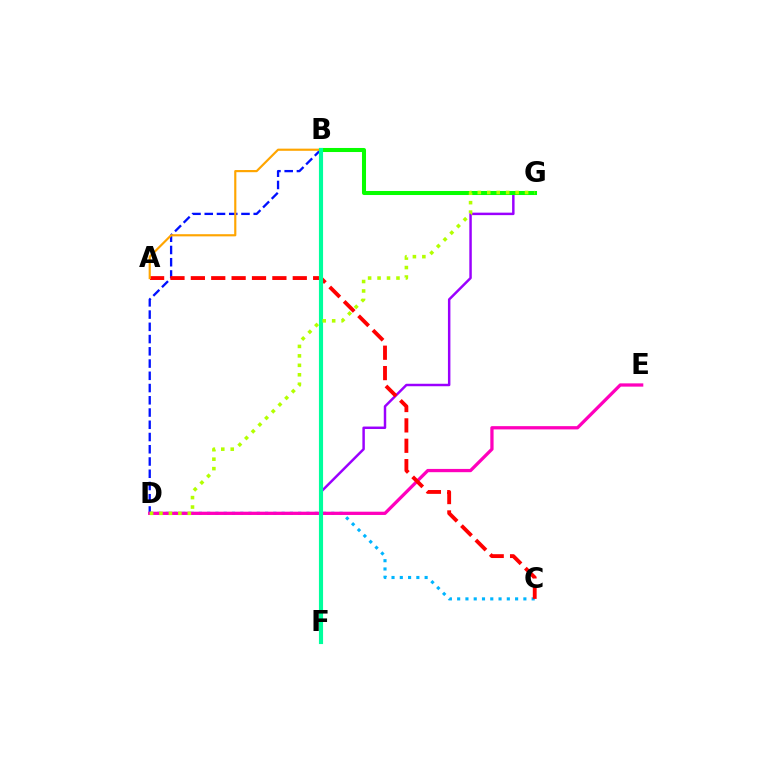{('B', 'D'): [{'color': '#0010ff', 'line_style': 'dashed', 'thickness': 1.66}], ('C', 'D'): [{'color': '#00b5ff', 'line_style': 'dotted', 'thickness': 2.25}], ('D', 'E'): [{'color': '#ff00bd', 'line_style': 'solid', 'thickness': 2.35}], ('F', 'G'): [{'color': '#9b00ff', 'line_style': 'solid', 'thickness': 1.78}], ('A', 'C'): [{'color': '#ff0000', 'line_style': 'dashed', 'thickness': 2.77}], ('A', 'B'): [{'color': '#ffa500', 'line_style': 'solid', 'thickness': 1.56}], ('B', 'G'): [{'color': '#08ff00', 'line_style': 'solid', 'thickness': 2.91}], ('B', 'F'): [{'color': '#00ff9d', 'line_style': 'solid', 'thickness': 2.97}], ('D', 'G'): [{'color': '#b3ff00', 'line_style': 'dotted', 'thickness': 2.57}]}